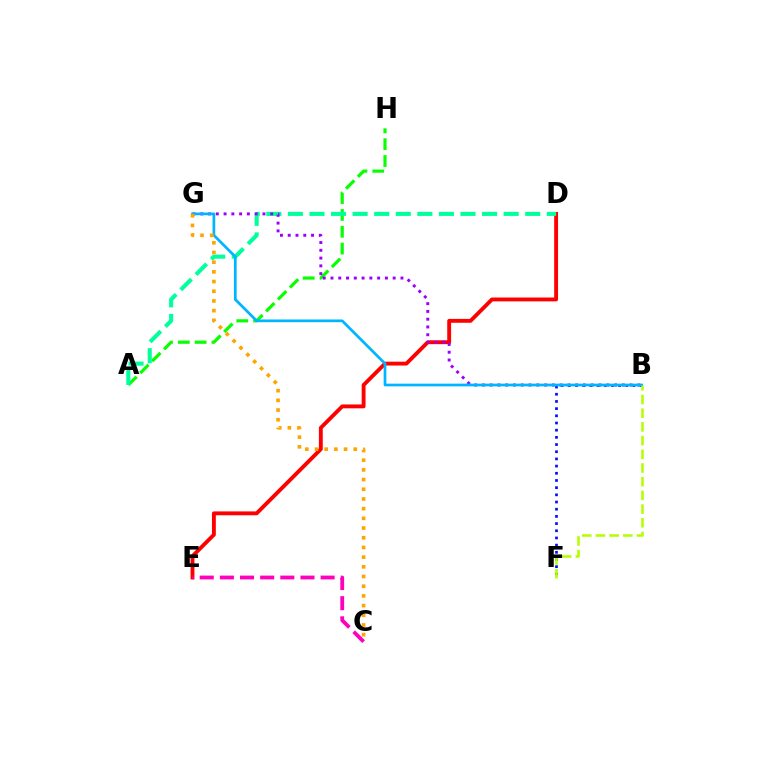{('B', 'F'): [{'color': '#0010ff', 'line_style': 'dotted', 'thickness': 1.95}, {'color': '#b3ff00', 'line_style': 'dashed', 'thickness': 1.86}], ('D', 'E'): [{'color': '#ff0000', 'line_style': 'solid', 'thickness': 2.78}], ('A', 'H'): [{'color': '#08ff00', 'line_style': 'dashed', 'thickness': 2.29}], ('A', 'D'): [{'color': '#00ff9d', 'line_style': 'dashed', 'thickness': 2.93}], ('B', 'G'): [{'color': '#9b00ff', 'line_style': 'dotted', 'thickness': 2.11}, {'color': '#00b5ff', 'line_style': 'solid', 'thickness': 1.96}], ('C', 'E'): [{'color': '#ff00bd', 'line_style': 'dashed', 'thickness': 2.74}], ('C', 'G'): [{'color': '#ffa500', 'line_style': 'dotted', 'thickness': 2.63}]}